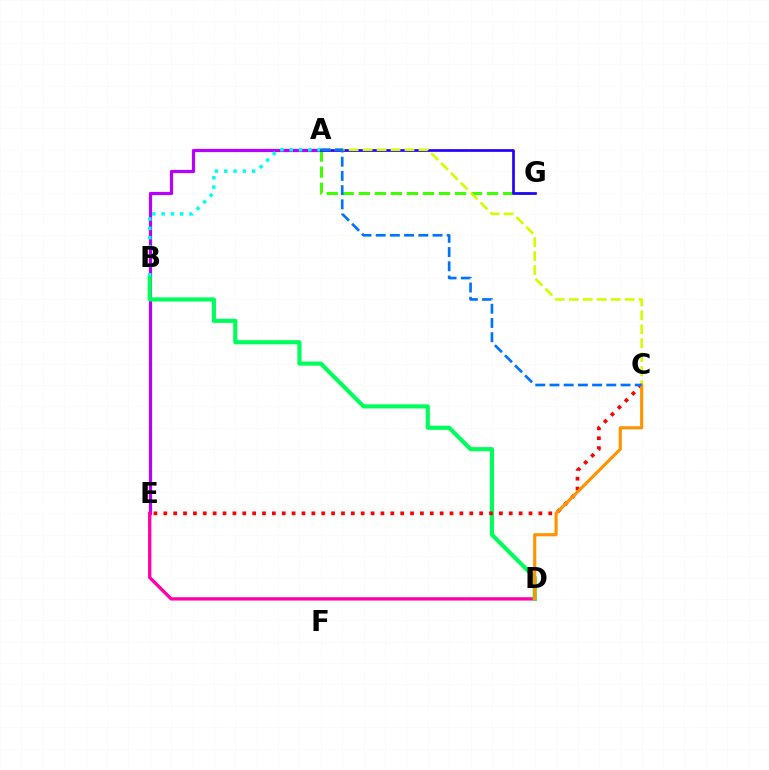{('A', 'E'): [{'color': '#b900ff', 'line_style': 'solid', 'thickness': 2.3}], ('A', 'B'): [{'color': '#00fff6', 'line_style': 'dotted', 'thickness': 2.52}], ('D', 'E'): [{'color': '#ff00ac', 'line_style': 'solid', 'thickness': 2.39}], ('A', 'G'): [{'color': '#3dff00', 'line_style': 'dashed', 'thickness': 2.18}, {'color': '#2500ff', 'line_style': 'solid', 'thickness': 1.95}], ('A', 'C'): [{'color': '#d1ff00', 'line_style': 'dashed', 'thickness': 1.9}, {'color': '#0074ff', 'line_style': 'dashed', 'thickness': 1.93}], ('B', 'D'): [{'color': '#00ff5c', 'line_style': 'solid', 'thickness': 2.99}], ('C', 'E'): [{'color': '#ff0000', 'line_style': 'dotted', 'thickness': 2.68}], ('C', 'D'): [{'color': '#ff9400', 'line_style': 'solid', 'thickness': 2.26}]}